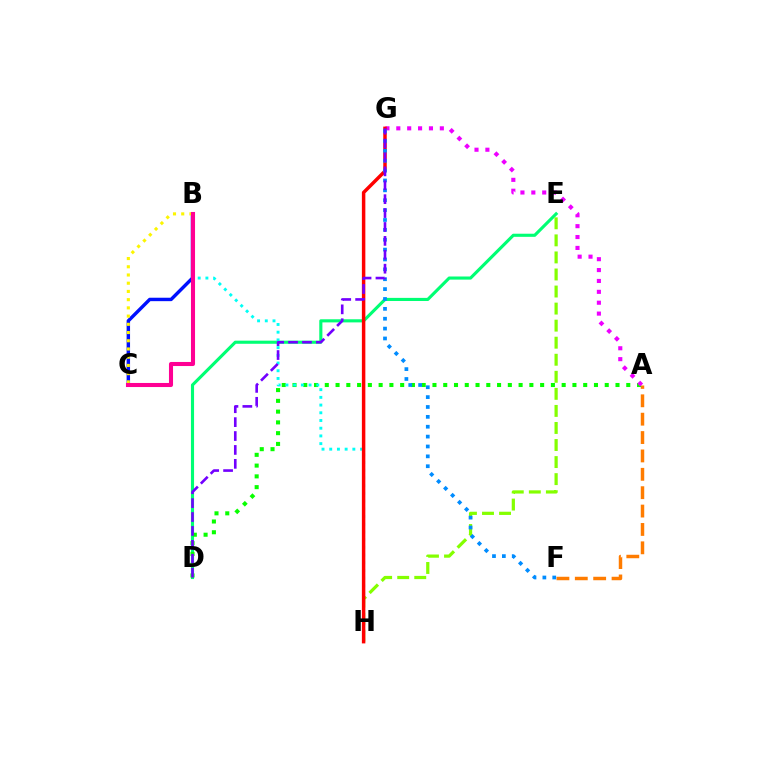{('A', 'F'): [{'color': '#ff7c00', 'line_style': 'dashed', 'thickness': 2.5}], ('D', 'E'): [{'color': '#00ff74', 'line_style': 'solid', 'thickness': 2.25}], ('A', 'D'): [{'color': '#08ff00', 'line_style': 'dotted', 'thickness': 2.93}], ('B', 'C'): [{'color': '#0010ff', 'line_style': 'solid', 'thickness': 2.47}, {'color': '#fcf500', 'line_style': 'dotted', 'thickness': 2.23}, {'color': '#ff0094', 'line_style': 'solid', 'thickness': 2.93}], ('B', 'H'): [{'color': '#00fff6', 'line_style': 'dotted', 'thickness': 2.09}], ('A', 'G'): [{'color': '#ee00ff', 'line_style': 'dotted', 'thickness': 2.96}], ('E', 'H'): [{'color': '#84ff00', 'line_style': 'dashed', 'thickness': 2.32}], ('G', 'H'): [{'color': '#ff0000', 'line_style': 'solid', 'thickness': 2.5}], ('F', 'G'): [{'color': '#008cff', 'line_style': 'dotted', 'thickness': 2.68}], ('D', 'G'): [{'color': '#7200ff', 'line_style': 'dashed', 'thickness': 1.89}]}